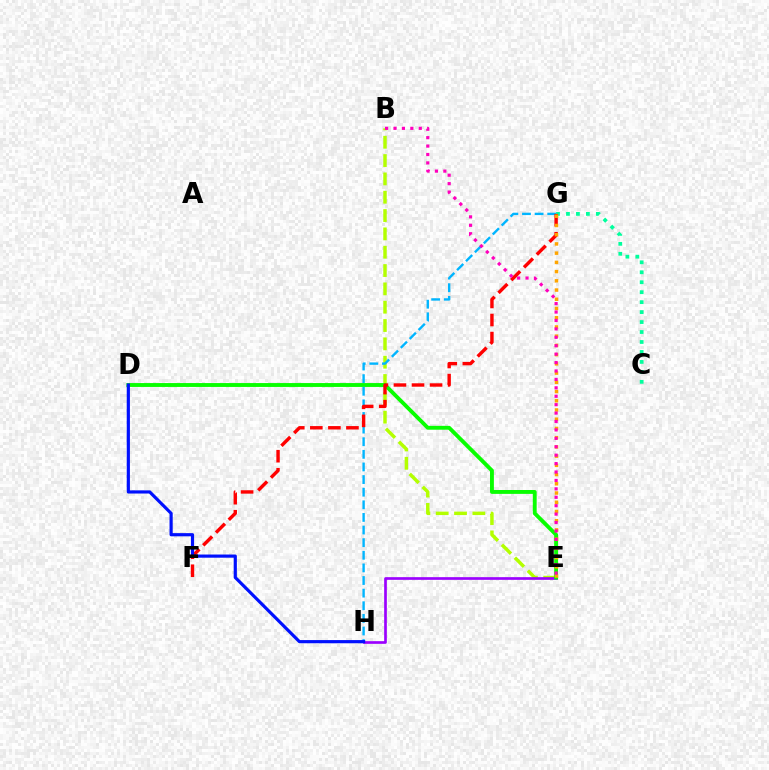{('B', 'E'): [{'color': '#b3ff00', 'line_style': 'dashed', 'thickness': 2.49}, {'color': '#ff00bd', 'line_style': 'dotted', 'thickness': 2.29}], ('E', 'H'): [{'color': '#9b00ff', 'line_style': 'solid', 'thickness': 1.93}], ('C', 'G'): [{'color': '#00ff9d', 'line_style': 'dotted', 'thickness': 2.71}], ('D', 'E'): [{'color': '#08ff00', 'line_style': 'solid', 'thickness': 2.79}], ('G', 'H'): [{'color': '#00b5ff', 'line_style': 'dashed', 'thickness': 1.71}], ('F', 'G'): [{'color': '#ff0000', 'line_style': 'dashed', 'thickness': 2.45}], ('E', 'G'): [{'color': '#ffa500', 'line_style': 'dotted', 'thickness': 2.51}], ('D', 'H'): [{'color': '#0010ff', 'line_style': 'solid', 'thickness': 2.29}]}